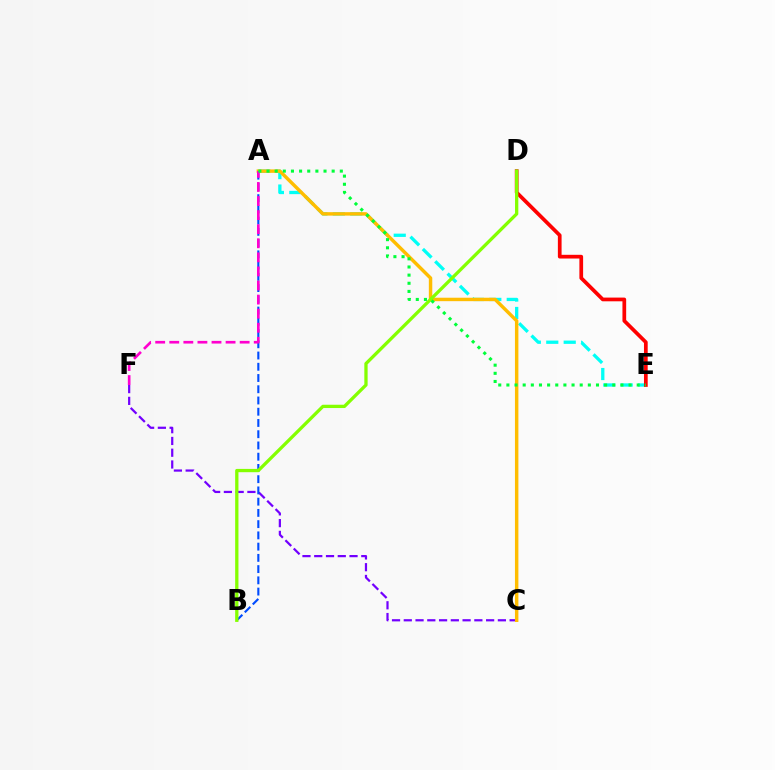{('C', 'F'): [{'color': '#7200ff', 'line_style': 'dashed', 'thickness': 1.6}], ('A', 'E'): [{'color': '#00fff6', 'line_style': 'dashed', 'thickness': 2.37}, {'color': '#00ff39', 'line_style': 'dotted', 'thickness': 2.21}], ('A', 'C'): [{'color': '#ffbd00', 'line_style': 'solid', 'thickness': 2.48}], ('D', 'E'): [{'color': '#ff0000', 'line_style': 'solid', 'thickness': 2.68}], ('A', 'B'): [{'color': '#004bff', 'line_style': 'dashed', 'thickness': 1.53}], ('B', 'D'): [{'color': '#84ff00', 'line_style': 'solid', 'thickness': 2.37}], ('A', 'F'): [{'color': '#ff00cf', 'line_style': 'dashed', 'thickness': 1.91}]}